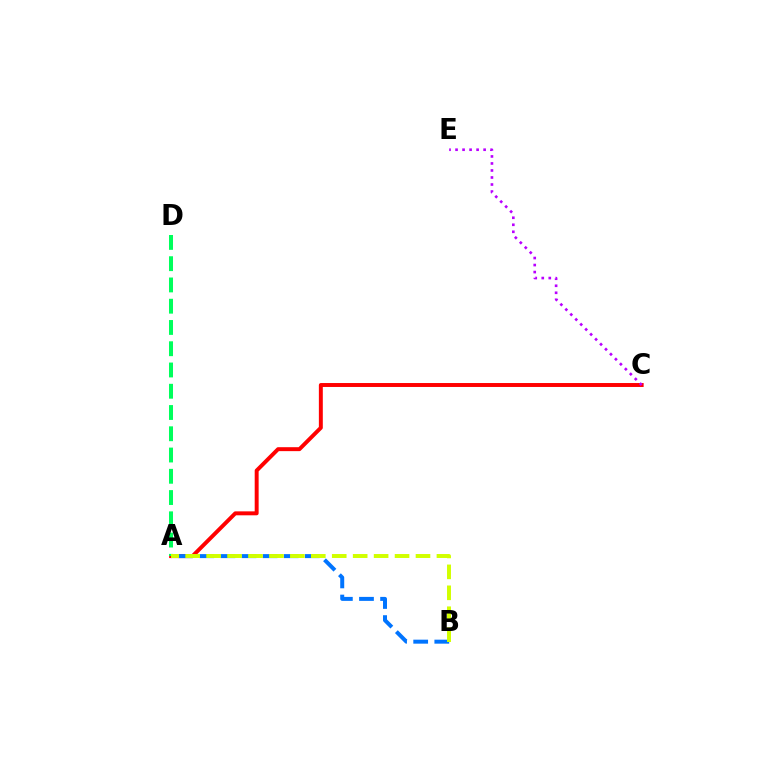{('A', 'C'): [{'color': '#ff0000', 'line_style': 'solid', 'thickness': 2.84}], ('C', 'E'): [{'color': '#b900ff', 'line_style': 'dotted', 'thickness': 1.91}], ('A', 'B'): [{'color': '#0074ff', 'line_style': 'dashed', 'thickness': 2.87}, {'color': '#d1ff00', 'line_style': 'dashed', 'thickness': 2.84}], ('A', 'D'): [{'color': '#00ff5c', 'line_style': 'dashed', 'thickness': 2.89}]}